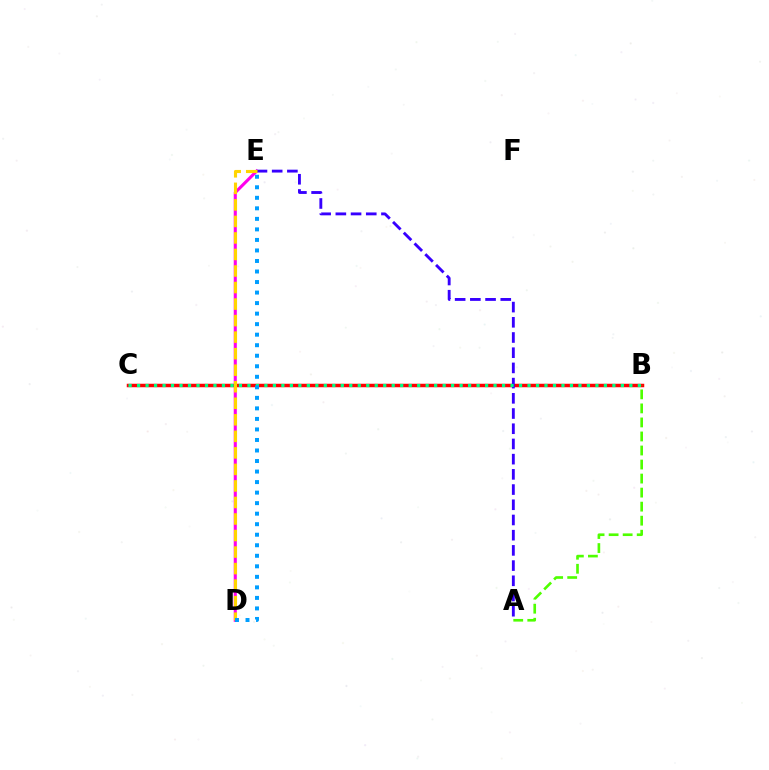{('B', 'C'): [{'color': '#ff0000', 'line_style': 'solid', 'thickness': 2.52}, {'color': '#00ff86', 'line_style': 'dotted', 'thickness': 2.31}], ('D', 'E'): [{'color': '#ff00ed', 'line_style': 'solid', 'thickness': 2.22}, {'color': '#ffd500', 'line_style': 'dashed', 'thickness': 2.25}, {'color': '#009eff', 'line_style': 'dotted', 'thickness': 2.86}], ('A', 'E'): [{'color': '#3700ff', 'line_style': 'dashed', 'thickness': 2.07}], ('A', 'B'): [{'color': '#4fff00', 'line_style': 'dashed', 'thickness': 1.91}]}